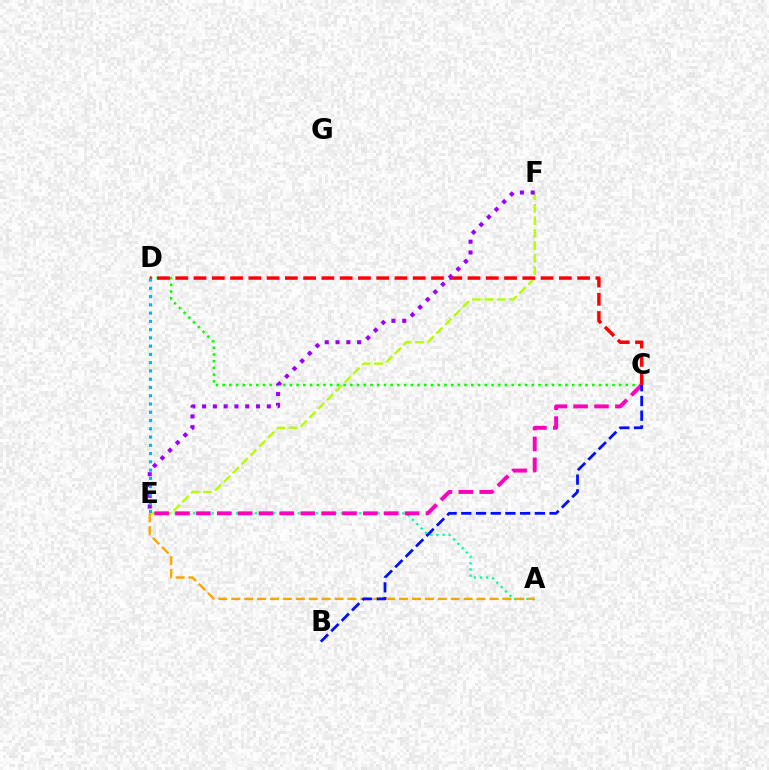{('A', 'E'): [{'color': '#00ff9d', 'line_style': 'dotted', 'thickness': 1.67}, {'color': '#ffa500', 'line_style': 'dashed', 'thickness': 1.75}], ('C', 'D'): [{'color': '#08ff00', 'line_style': 'dotted', 'thickness': 1.83}, {'color': '#ff0000', 'line_style': 'dashed', 'thickness': 2.48}], ('E', 'F'): [{'color': '#b3ff00', 'line_style': 'dashed', 'thickness': 1.69}, {'color': '#9b00ff', 'line_style': 'dotted', 'thickness': 2.93}], ('C', 'E'): [{'color': '#ff00bd', 'line_style': 'dashed', 'thickness': 2.84}], ('D', 'E'): [{'color': '#00b5ff', 'line_style': 'dotted', 'thickness': 2.25}], ('B', 'C'): [{'color': '#0010ff', 'line_style': 'dashed', 'thickness': 2.0}]}